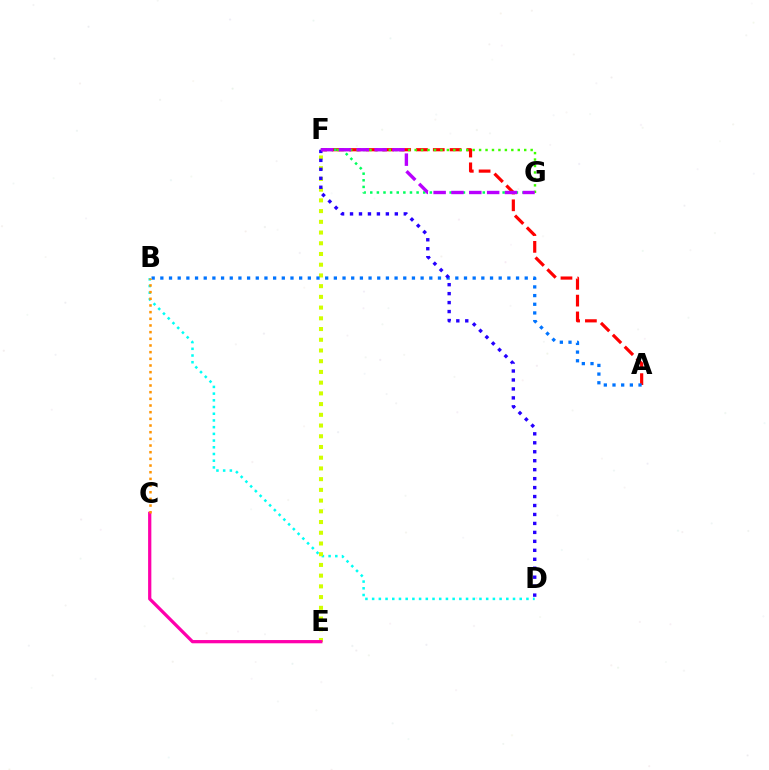{('A', 'F'): [{'color': '#ff0000', 'line_style': 'dashed', 'thickness': 2.28}], ('B', 'D'): [{'color': '#00fff6', 'line_style': 'dotted', 'thickness': 1.82}], ('E', 'F'): [{'color': '#d1ff00', 'line_style': 'dotted', 'thickness': 2.91}], ('F', 'G'): [{'color': '#3dff00', 'line_style': 'dotted', 'thickness': 1.75}, {'color': '#00ff5c', 'line_style': 'dotted', 'thickness': 1.8}, {'color': '#b900ff', 'line_style': 'dashed', 'thickness': 2.42}], ('A', 'B'): [{'color': '#0074ff', 'line_style': 'dotted', 'thickness': 2.36}], ('C', 'E'): [{'color': '#ff00ac', 'line_style': 'solid', 'thickness': 2.34}], ('D', 'F'): [{'color': '#2500ff', 'line_style': 'dotted', 'thickness': 2.43}], ('B', 'C'): [{'color': '#ff9400', 'line_style': 'dotted', 'thickness': 1.81}]}